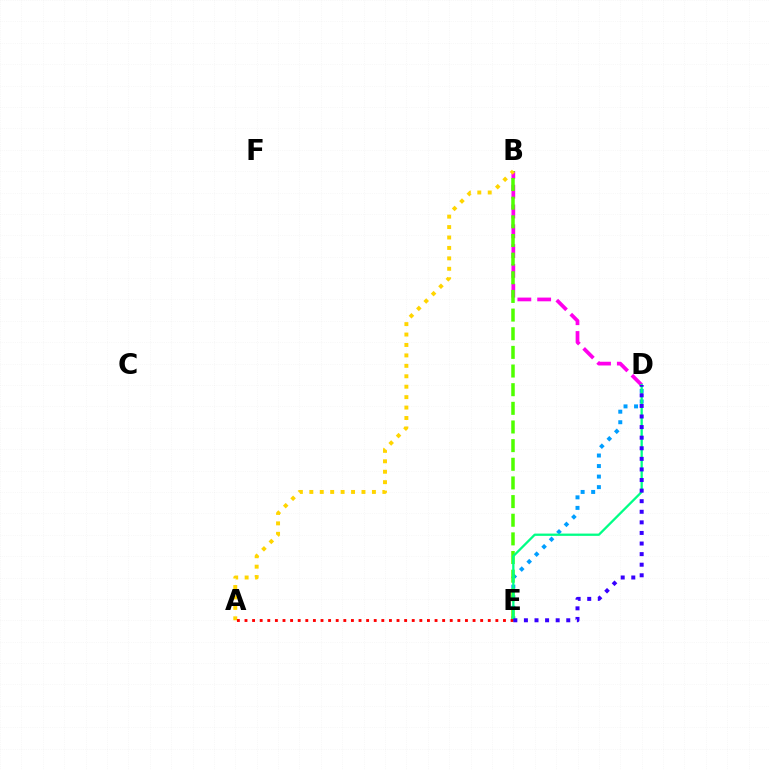{('B', 'D'): [{'color': '#ff00ed', 'line_style': 'dashed', 'thickness': 2.69}], ('D', 'E'): [{'color': '#009eff', 'line_style': 'dotted', 'thickness': 2.86}, {'color': '#00ff86', 'line_style': 'solid', 'thickness': 1.65}, {'color': '#3700ff', 'line_style': 'dotted', 'thickness': 2.88}], ('B', 'E'): [{'color': '#4fff00', 'line_style': 'dashed', 'thickness': 2.53}], ('A', 'B'): [{'color': '#ffd500', 'line_style': 'dotted', 'thickness': 2.83}], ('A', 'E'): [{'color': '#ff0000', 'line_style': 'dotted', 'thickness': 2.07}]}